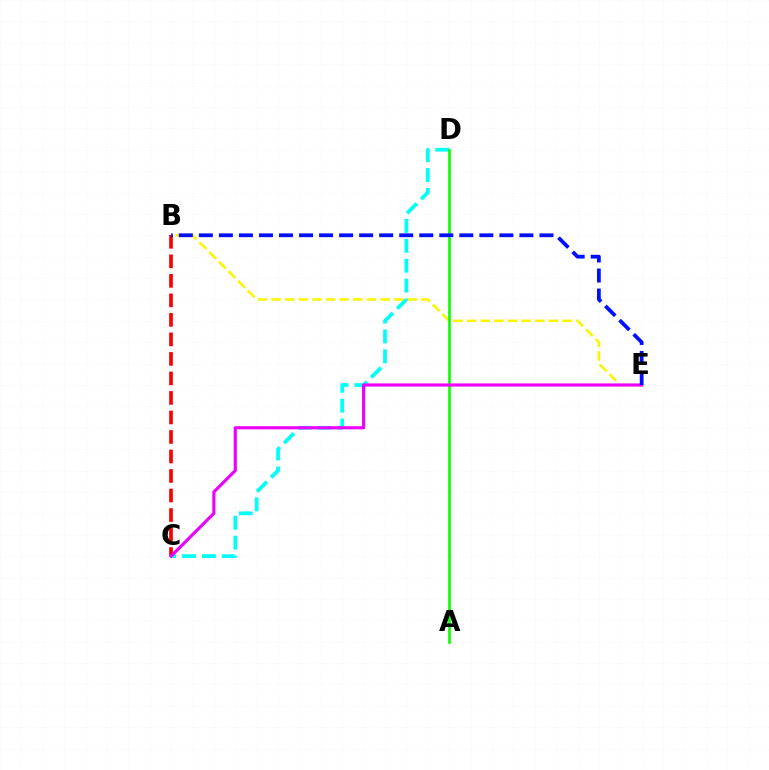{('C', 'D'): [{'color': '#00fff6', 'line_style': 'dashed', 'thickness': 2.7}], ('B', 'E'): [{'color': '#fcf500', 'line_style': 'dashed', 'thickness': 1.85}, {'color': '#0010ff', 'line_style': 'dashed', 'thickness': 2.72}], ('B', 'C'): [{'color': '#ff0000', 'line_style': 'dashed', 'thickness': 2.65}], ('A', 'D'): [{'color': '#08ff00', 'line_style': 'solid', 'thickness': 1.91}], ('C', 'E'): [{'color': '#ee00ff', 'line_style': 'solid', 'thickness': 2.26}]}